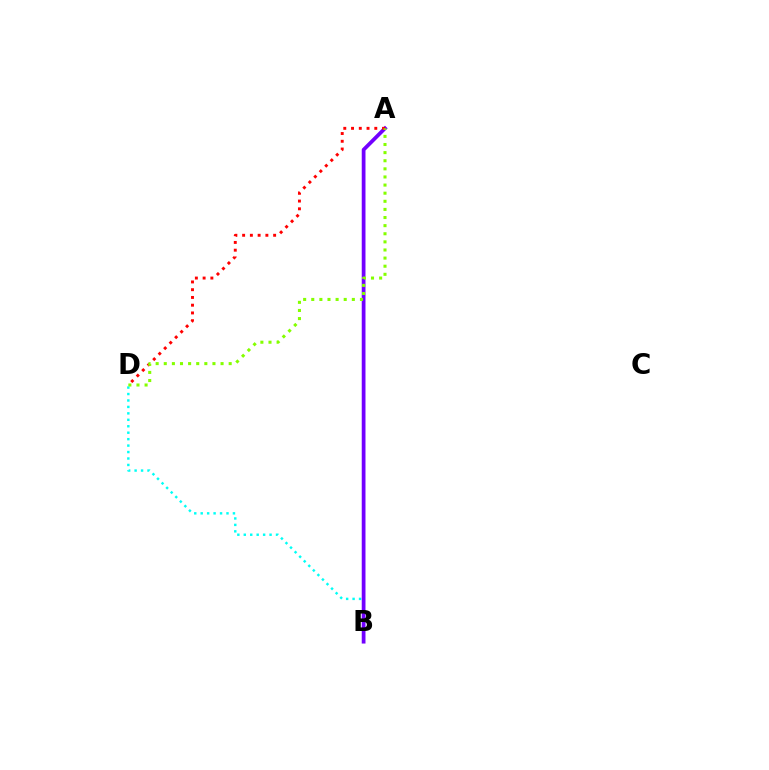{('B', 'D'): [{'color': '#00fff6', 'line_style': 'dotted', 'thickness': 1.75}], ('A', 'B'): [{'color': '#7200ff', 'line_style': 'solid', 'thickness': 2.7}], ('A', 'D'): [{'color': '#ff0000', 'line_style': 'dotted', 'thickness': 2.11}, {'color': '#84ff00', 'line_style': 'dotted', 'thickness': 2.2}]}